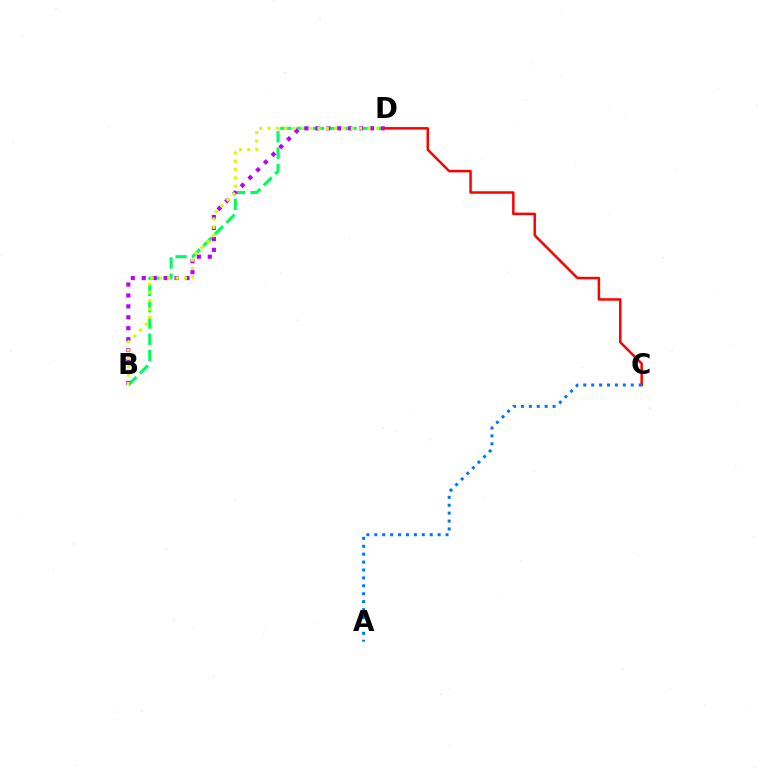{('B', 'D'): [{'color': '#00ff5c', 'line_style': 'dashed', 'thickness': 2.21}, {'color': '#b900ff', 'line_style': 'dotted', 'thickness': 2.97}, {'color': '#d1ff00', 'line_style': 'dotted', 'thickness': 2.26}], ('C', 'D'): [{'color': '#ff0000', 'line_style': 'solid', 'thickness': 1.8}], ('A', 'C'): [{'color': '#0074ff', 'line_style': 'dotted', 'thickness': 2.15}]}